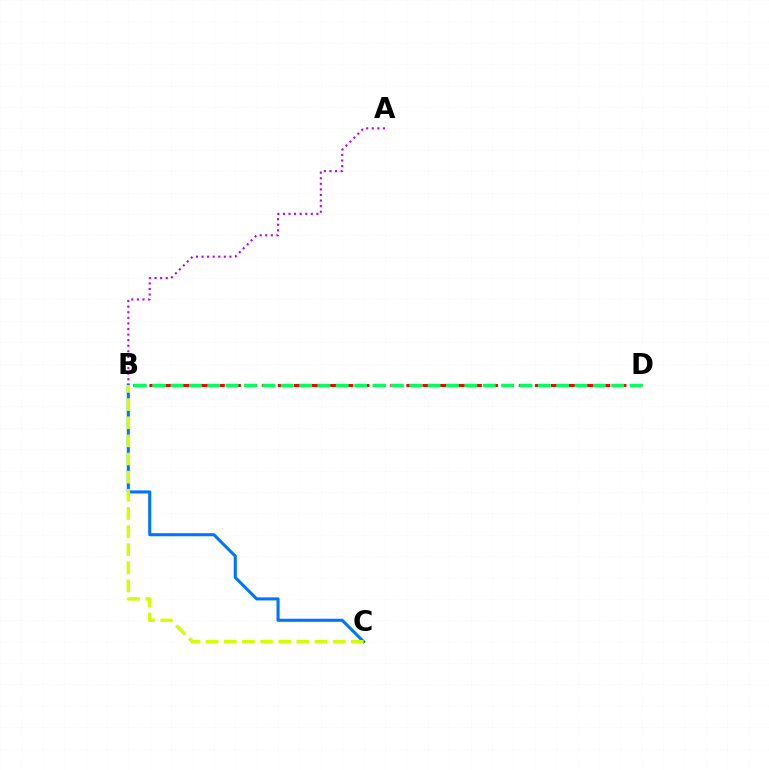{('A', 'B'): [{'color': '#b900ff', 'line_style': 'dotted', 'thickness': 1.52}], ('B', 'C'): [{'color': '#0074ff', 'line_style': 'solid', 'thickness': 2.21}, {'color': '#d1ff00', 'line_style': 'dashed', 'thickness': 2.46}], ('B', 'D'): [{'color': '#ff0000', 'line_style': 'dashed', 'thickness': 2.18}, {'color': '#00ff5c', 'line_style': 'dashed', 'thickness': 2.49}]}